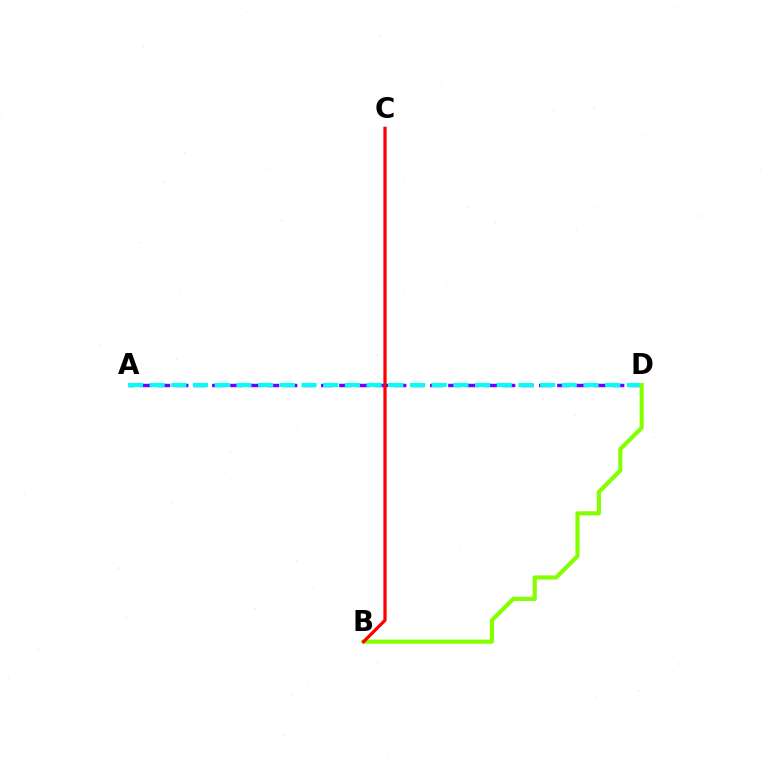{('A', 'D'): [{'color': '#7200ff', 'line_style': 'dashed', 'thickness': 2.47}, {'color': '#00fff6', 'line_style': 'dashed', 'thickness': 2.95}], ('B', 'D'): [{'color': '#84ff00', 'line_style': 'solid', 'thickness': 2.98}], ('B', 'C'): [{'color': '#ff0000', 'line_style': 'solid', 'thickness': 2.34}]}